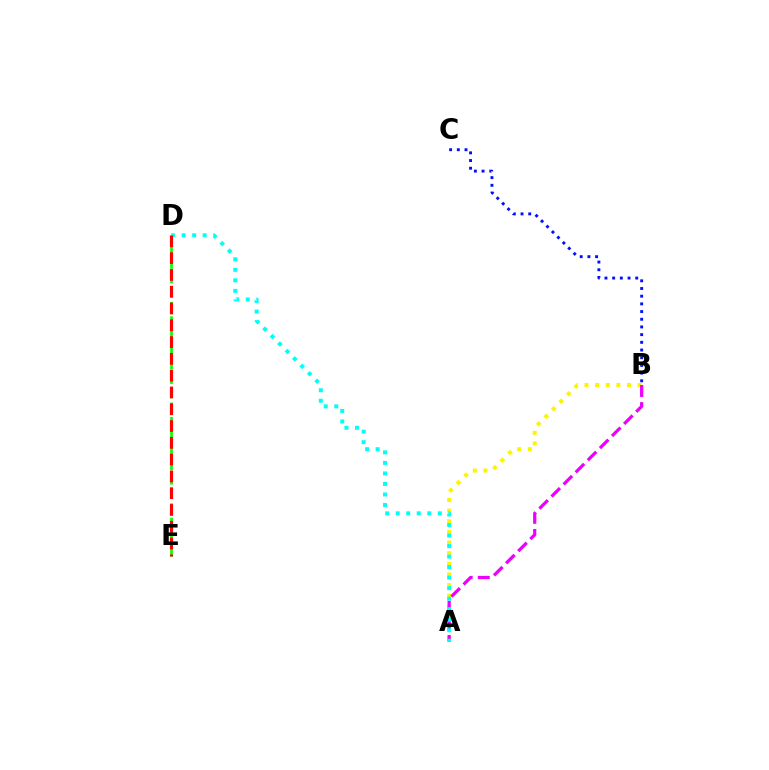{('A', 'B'): [{'color': '#fcf500', 'line_style': 'dotted', 'thickness': 2.89}, {'color': '#ee00ff', 'line_style': 'dashed', 'thickness': 2.32}], ('D', 'E'): [{'color': '#08ff00', 'line_style': 'dashed', 'thickness': 1.95}, {'color': '#ff0000', 'line_style': 'dashed', 'thickness': 2.28}], ('A', 'D'): [{'color': '#00fff6', 'line_style': 'dotted', 'thickness': 2.86}], ('B', 'C'): [{'color': '#0010ff', 'line_style': 'dotted', 'thickness': 2.09}]}